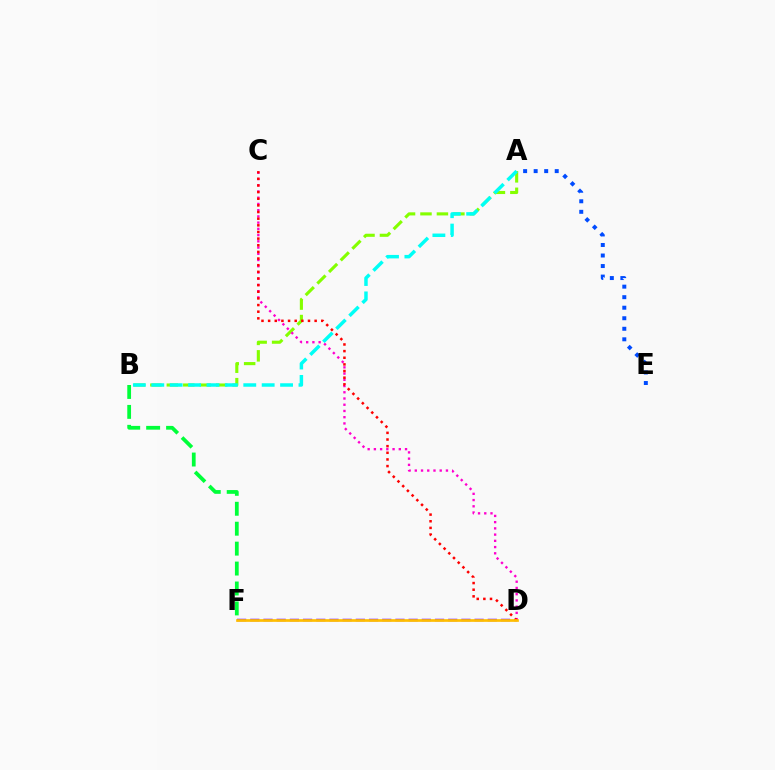{('B', 'F'): [{'color': '#00ff39', 'line_style': 'dashed', 'thickness': 2.71}], ('A', 'E'): [{'color': '#004bff', 'line_style': 'dotted', 'thickness': 2.86}], ('A', 'B'): [{'color': '#84ff00', 'line_style': 'dashed', 'thickness': 2.23}, {'color': '#00fff6', 'line_style': 'dashed', 'thickness': 2.5}], ('D', 'F'): [{'color': '#7200ff', 'line_style': 'dashed', 'thickness': 1.79}, {'color': '#ffbd00', 'line_style': 'solid', 'thickness': 1.94}], ('C', 'D'): [{'color': '#ff00cf', 'line_style': 'dotted', 'thickness': 1.69}, {'color': '#ff0000', 'line_style': 'dotted', 'thickness': 1.81}]}